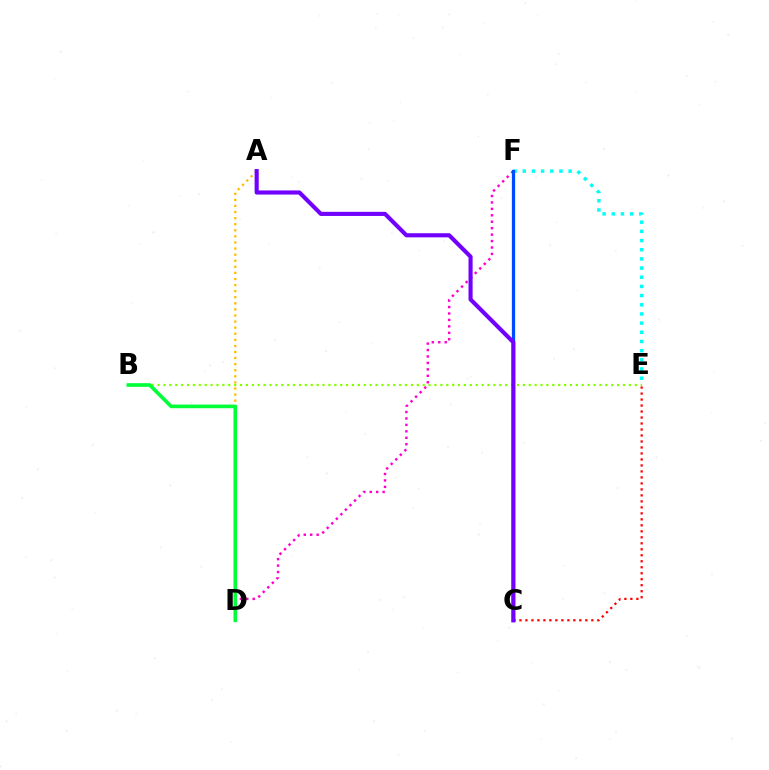{('A', 'D'): [{'color': '#ffbd00', 'line_style': 'dotted', 'thickness': 1.65}], ('C', 'E'): [{'color': '#ff0000', 'line_style': 'dotted', 'thickness': 1.63}], ('D', 'F'): [{'color': '#ff00cf', 'line_style': 'dotted', 'thickness': 1.75}], ('E', 'F'): [{'color': '#00fff6', 'line_style': 'dotted', 'thickness': 2.49}], ('C', 'F'): [{'color': '#004bff', 'line_style': 'solid', 'thickness': 2.35}], ('B', 'E'): [{'color': '#84ff00', 'line_style': 'dotted', 'thickness': 1.6}], ('B', 'D'): [{'color': '#00ff39', 'line_style': 'solid', 'thickness': 2.62}], ('A', 'C'): [{'color': '#7200ff', 'line_style': 'solid', 'thickness': 2.96}]}